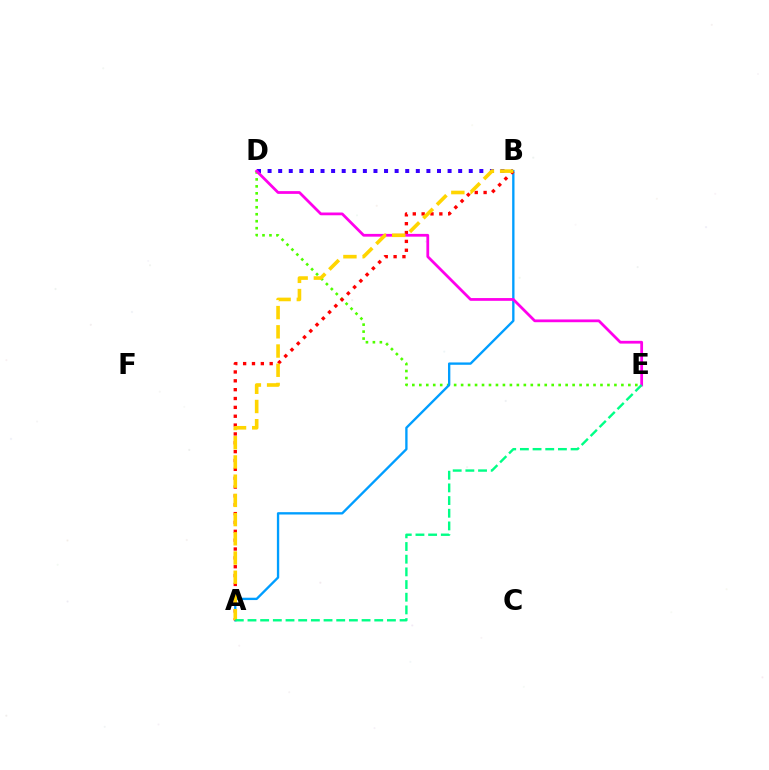{('D', 'E'): [{'color': '#4fff00', 'line_style': 'dotted', 'thickness': 1.89}, {'color': '#ff00ed', 'line_style': 'solid', 'thickness': 1.99}], ('A', 'B'): [{'color': '#009eff', 'line_style': 'solid', 'thickness': 1.69}, {'color': '#ff0000', 'line_style': 'dotted', 'thickness': 2.41}, {'color': '#ffd500', 'line_style': 'dashed', 'thickness': 2.61}], ('B', 'D'): [{'color': '#3700ff', 'line_style': 'dotted', 'thickness': 2.88}], ('A', 'E'): [{'color': '#00ff86', 'line_style': 'dashed', 'thickness': 1.72}]}